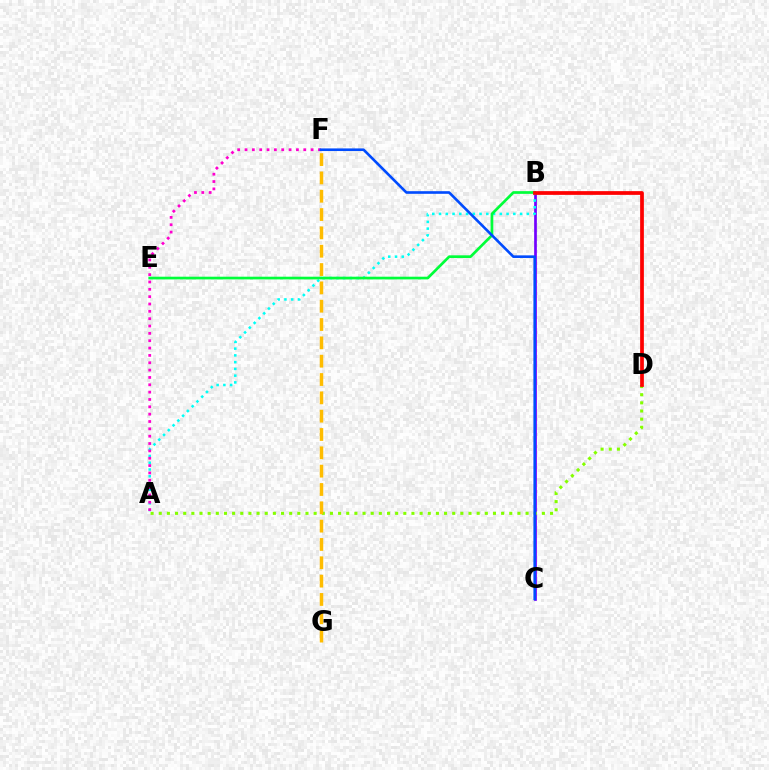{('B', 'C'): [{'color': '#7200ff', 'line_style': 'solid', 'thickness': 1.94}], ('A', 'B'): [{'color': '#00fff6', 'line_style': 'dotted', 'thickness': 1.83}], ('A', 'D'): [{'color': '#84ff00', 'line_style': 'dotted', 'thickness': 2.21}], ('B', 'E'): [{'color': '#00ff39', 'line_style': 'solid', 'thickness': 1.94}], ('A', 'F'): [{'color': '#ff00cf', 'line_style': 'dotted', 'thickness': 2.0}], ('C', 'F'): [{'color': '#004bff', 'line_style': 'solid', 'thickness': 1.89}], ('F', 'G'): [{'color': '#ffbd00', 'line_style': 'dashed', 'thickness': 2.49}], ('B', 'D'): [{'color': '#ff0000', 'line_style': 'solid', 'thickness': 2.69}]}